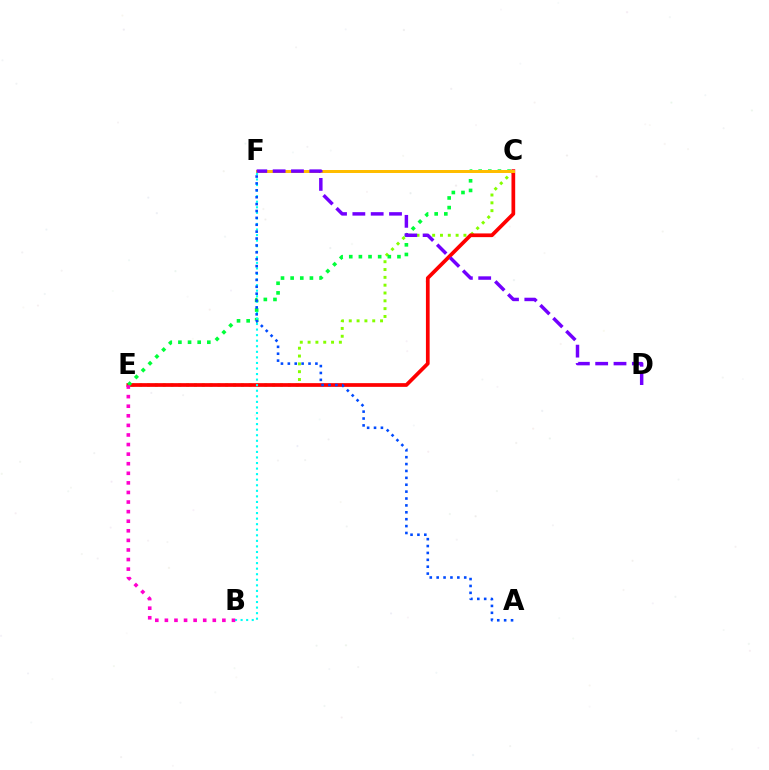{('C', 'E'): [{'color': '#84ff00', 'line_style': 'dotted', 'thickness': 2.12}, {'color': '#ff0000', 'line_style': 'solid', 'thickness': 2.67}, {'color': '#00ff39', 'line_style': 'dotted', 'thickness': 2.62}], ('C', 'F'): [{'color': '#ffbd00', 'line_style': 'solid', 'thickness': 2.15}], ('D', 'F'): [{'color': '#7200ff', 'line_style': 'dashed', 'thickness': 2.49}], ('B', 'F'): [{'color': '#00fff6', 'line_style': 'dotted', 'thickness': 1.51}], ('B', 'E'): [{'color': '#ff00cf', 'line_style': 'dotted', 'thickness': 2.6}], ('A', 'F'): [{'color': '#004bff', 'line_style': 'dotted', 'thickness': 1.87}]}